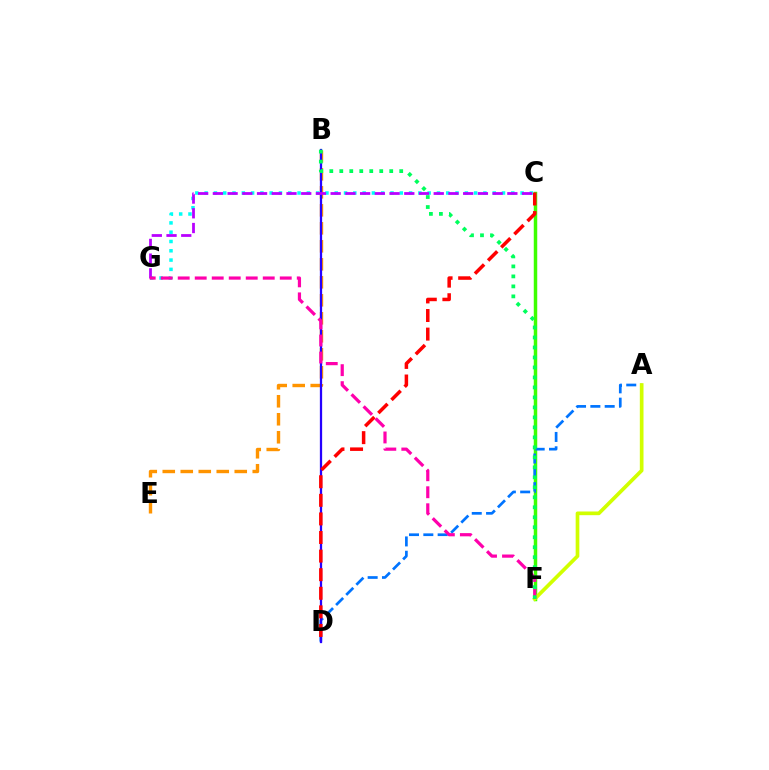{('C', 'F'): [{'color': '#3dff00', 'line_style': 'solid', 'thickness': 2.5}], ('A', 'D'): [{'color': '#0074ff', 'line_style': 'dashed', 'thickness': 1.95}], ('B', 'E'): [{'color': '#ff9400', 'line_style': 'dashed', 'thickness': 2.44}], ('C', 'G'): [{'color': '#00fff6', 'line_style': 'dotted', 'thickness': 2.52}, {'color': '#b900ff', 'line_style': 'dashed', 'thickness': 2.0}], ('B', 'D'): [{'color': '#2500ff', 'line_style': 'solid', 'thickness': 1.63}], ('A', 'F'): [{'color': '#d1ff00', 'line_style': 'solid', 'thickness': 2.65}], ('C', 'D'): [{'color': '#ff0000', 'line_style': 'dashed', 'thickness': 2.53}], ('F', 'G'): [{'color': '#ff00ac', 'line_style': 'dashed', 'thickness': 2.31}], ('B', 'F'): [{'color': '#00ff5c', 'line_style': 'dotted', 'thickness': 2.71}]}